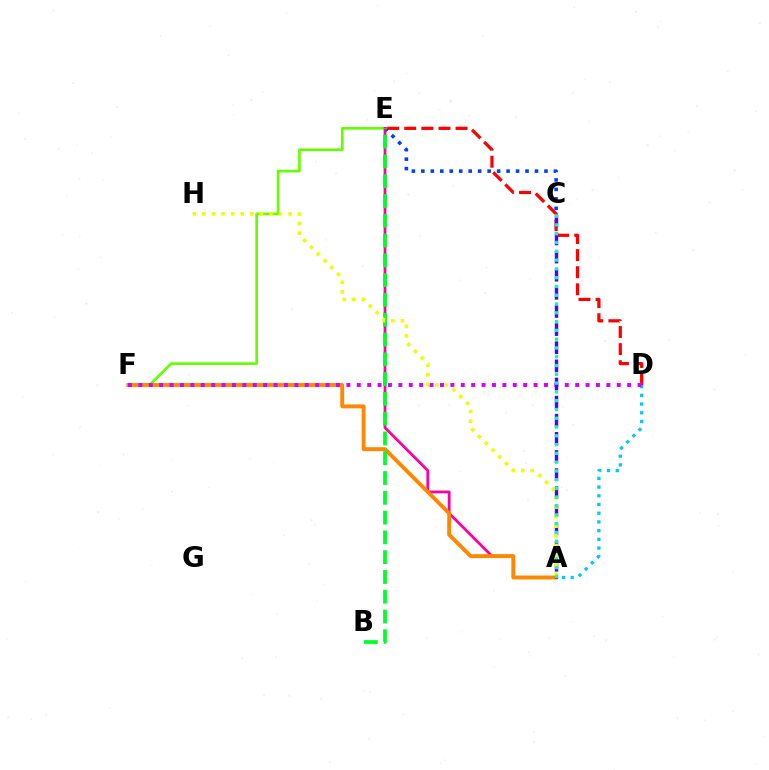{('A', 'D'): [{'color': '#00c7ff', 'line_style': 'dotted', 'thickness': 2.37}], ('C', 'E'): [{'color': '#003fff', 'line_style': 'dotted', 'thickness': 2.57}], ('E', 'F'): [{'color': '#66ff00', 'line_style': 'solid', 'thickness': 1.92}], ('A', 'E'): [{'color': '#ff00a0', 'line_style': 'solid', 'thickness': 2.0}], ('D', 'E'): [{'color': '#ff0000', 'line_style': 'dashed', 'thickness': 2.32}], ('A', 'F'): [{'color': '#ff8800', 'line_style': 'solid', 'thickness': 2.81}], ('D', 'F'): [{'color': '#d600ff', 'line_style': 'dotted', 'thickness': 2.83}], ('A', 'C'): [{'color': '#4f00ff', 'line_style': 'dashed', 'thickness': 2.46}, {'color': '#00ffaf', 'line_style': 'dotted', 'thickness': 2.39}], ('B', 'E'): [{'color': '#00ff27', 'line_style': 'dashed', 'thickness': 2.69}], ('A', 'H'): [{'color': '#eeff00', 'line_style': 'dotted', 'thickness': 2.6}]}